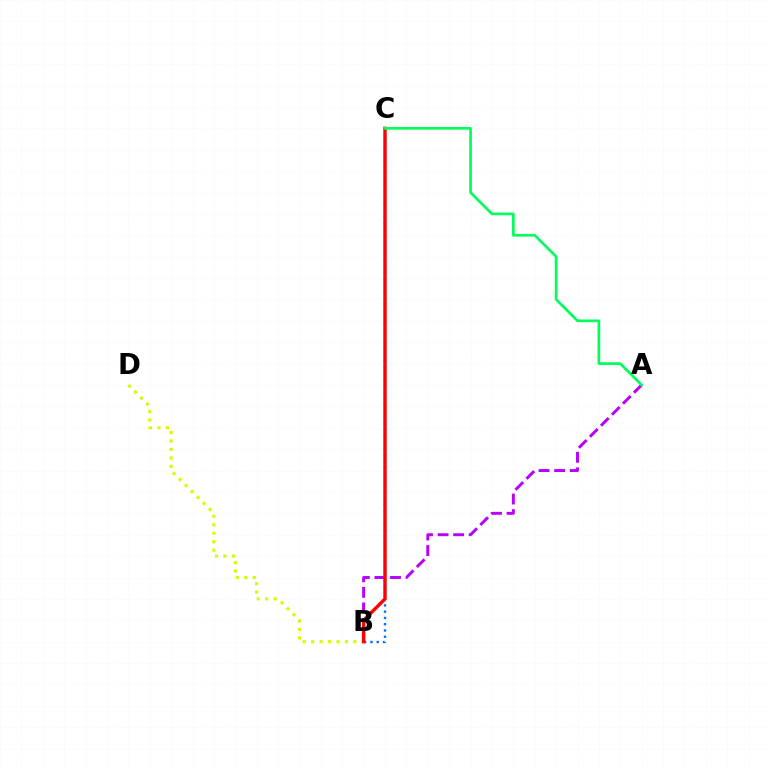{('A', 'B'): [{'color': '#b900ff', 'line_style': 'dashed', 'thickness': 2.11}], ('B', 'D'): [{'color': '#d1ff00', 'line_style': 'dotted', 'thickness': 2.3}], ('B', 'C'): [{'color': '#0074ff', 'line_style': 'dotted', 'thickness': 1.7}, {'color': '#ff0000', 'line_style': 'solid', 'thickness': 2.44}], ('A', 'C'): [{'color': '#00ff5c', 'line_style': 'solid', 'thickness': 1.94}]}